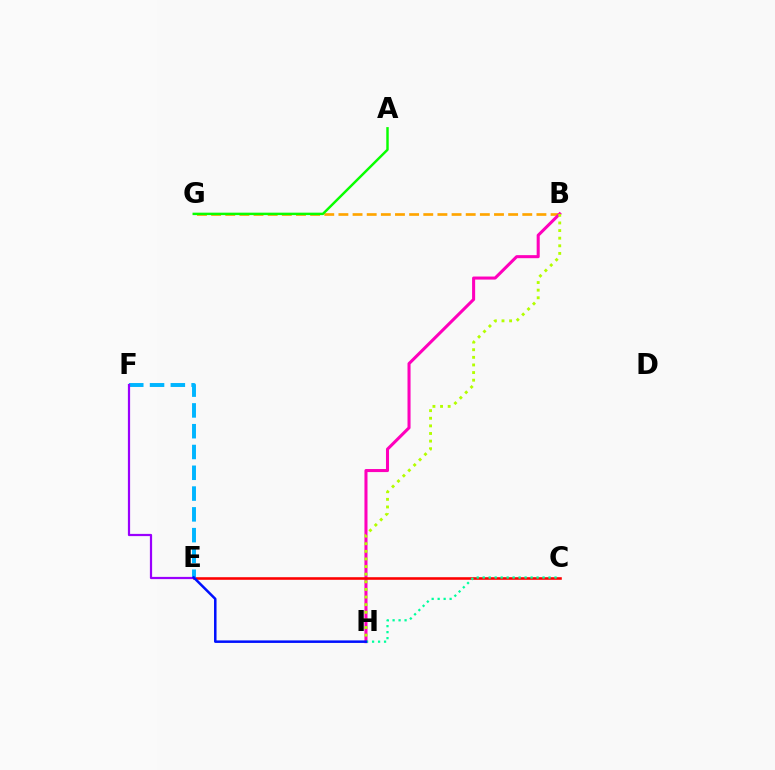{('B', 'G'): [{'color': '#ffa500', 'line_style': 'dashed', 'thickness': 1.92}], ('A', 'G'): [{'color': '#08ff00', 'line_style': 'solid', 'thickness': 1.76}], ('B', 'H'): [{'color': '#ff00bd', 'line_style': 'solid', 'thickness': 2.2}, {'color': '#b3ff00', 'line_style': 'dotted', 'thickness': 2.07}], ('C', 'E'): [{'color': '#ff0000', 'line_style': 'solid', 'thickness': 1.86}], ('C', 'H'): [{'color': '#00ff9d', 'line_style': 'dotted', 'thickness': 1.63}], ('E', 'F'): [{'color': '#00b5ff', 'line_style': 'dashed', 'thickness': 2.82}, {'color': '#9b00ff', 'line_style': 'solid', 'thickness': 1.6}], ('E', 'H'): [{'color': '#0010ff', 'line_style': 'solid', 'thickness': 1.81}]}